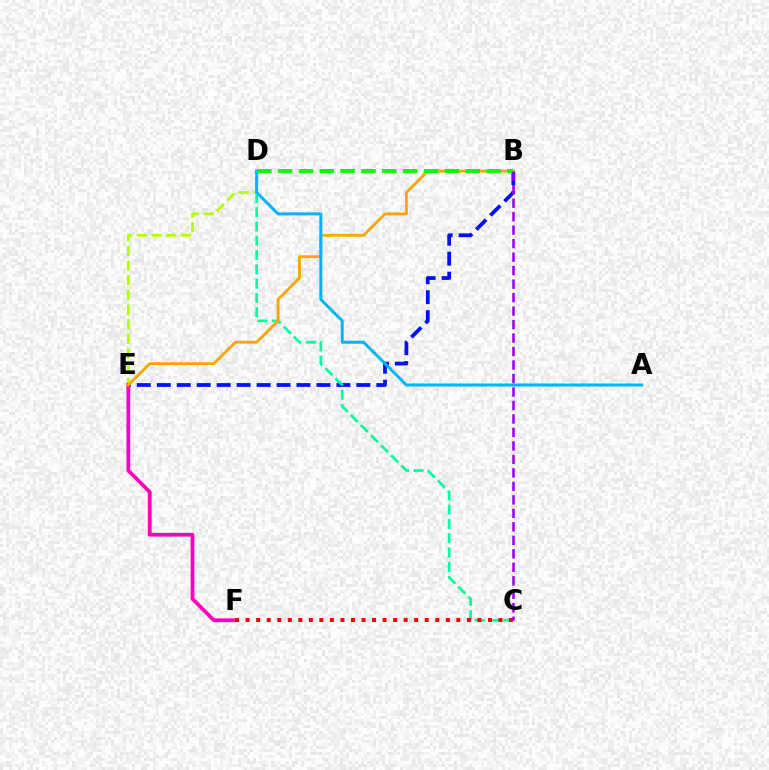{('B', 'E'): [{'color': '#0010ff', 'line_style': 'dashed', 'thickness': 2.71}, {'color': '#ffa500', 'line_style': 'solid', 'thickness': 2.02}], ('D', 'E'): [{'color': '#b3ff00', 'line_style': 'dashed', 'thickness': 1.99}], ('E', 'F'): [{'color': '#ff00bd', 'line_style': 'solid', 'thickness': 2.71}], ('C', 'D'): [{'color': '#00ff9d', 'line_style': 'dashed', 'thickness': 1.94}], ('A', 'D'): [{'color': '#00b5ff', 'line_style': 'solid', 'thickness': 2.16}], ('C', 'F'): [{'color': '#ff0000', 'line_style': 'dotted', 'thickness': 2.86}], ('B', 'D'): [{'color': '#08ff00', 'line_style': 'dashed', 'thickness': 2.83}], ('B', 'C'): [{'color': '#9b00ff', 'line_style': 'dashed', 'thickness': 1.83}]}